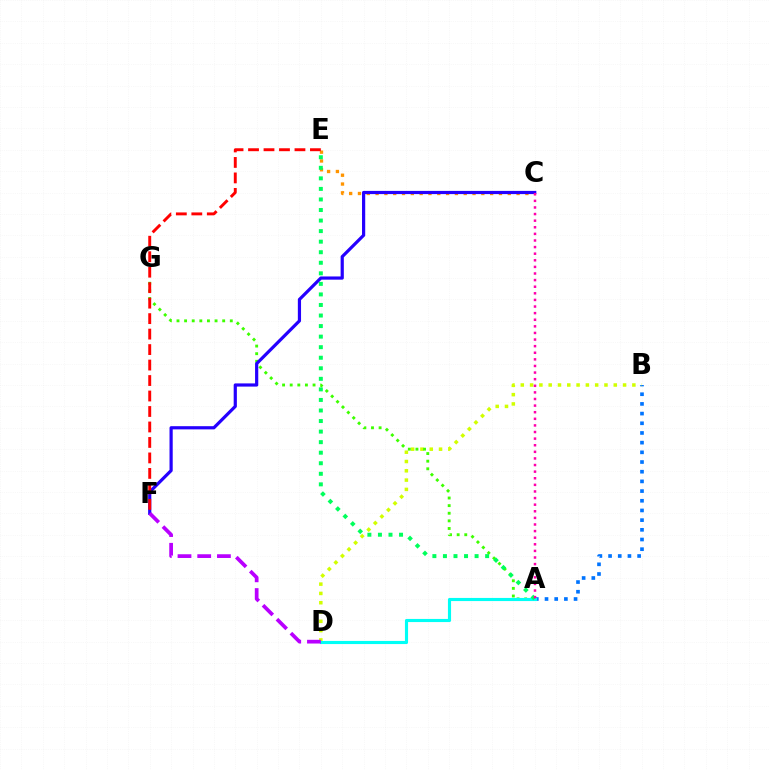{('A', 'B'): [{'color': '#0074ff', 'line_style': 'dotted', 'thickness': 2.63}], ('B', 'D'): [{'color': '#d1ff00', 'line_style': 'dotted', 'thickness': 2.53}], ('A', 'G'): [{'color': '#3dff00', 'line_style': 'dotted', 'thickness': 2.07}], ('C', 'E'): [{'color': '#ff9400', 'line_style': 'dotted', 'thickness': 2.39}], ('C', 'F'): [{'color': '#2500ff', 'line_style': 'solid', 'thickness': 2.3}], ('A', 'D'): [{'color': '#00fff6', 'line_style': 'solid', 'thickness': 2.25}], ('A', 'E'): [{'color': '#00ff5c', 'line_style': 'dotted', 'thickness': 2.87}], ('D', 'F'): [{'color': '#b900ff', 'line_style': 'dashed', 'thickness': 2.68}], ('E', 'F'): [{'color': '#ff0000', 'line_style': 'dashed', 'thickness': 2.1}], ('A', 'C'): [{'color': '#ff00ac', 'line_style': 'dotted', 'thickness': 1.79}]}